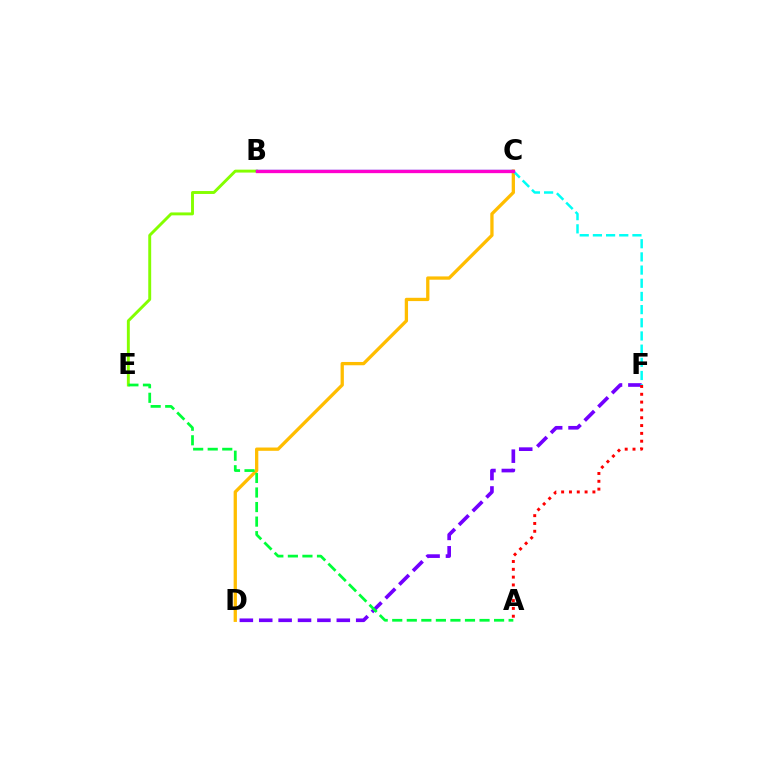{('B', 'E'): [{'color': '#84ff00', 'line_style': 'solid', 'thickness': 2.1}], ('C', 'D'): [{'color': '#ffbd00', 'line_style': 'solid', 'thickness': 2.37}], ('D', 'F'): [{'color': '#7200ff', 'line_style': 'dashed', 'thickness': 2.63}], ('B', 'C'): [{'color': '#004bff', 'line_style': 'solid', 'thickness': 1.67}, {'color': '#ff00cf', 'line_style': 'solid', 'thickness': 2.39}], ('A', 'E'): [{'color': '#00ff39', 'line_style': 'dashed', 'thickness': 1.98}], ('C', 'F'): [{'color': '#00fff6', 'line_style': 'dashed', 'thickness': 1.79}], ('A', 'F'): [{'color': '#ff0000', 'line_style': 'dotted', 'thickness': 2.12}]}